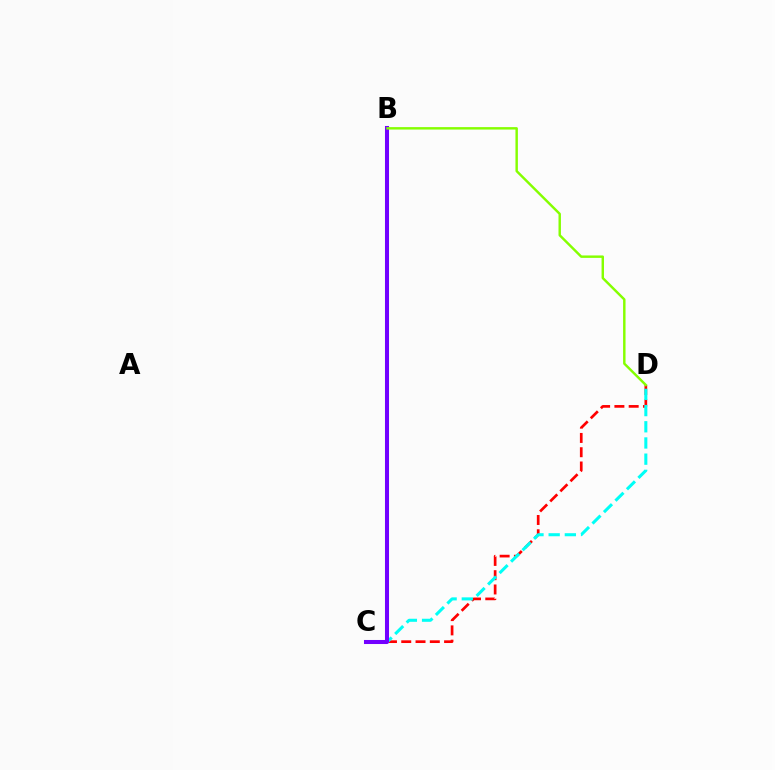{('C', 'D'): [{'color': '#ff0000', 'line_style': 'dashed', 'thickness': 1.94}, {'color': '#00fff6', 'line_style': 'dashed', 'thickness': 2.2}], ('B', 'C'): [{'color': '#7200ff', 'line_style': 'solid', 'thickness': 2.91}], ('B', 'D'): [{'color': '#84ff00', 'line_style': 'solid', 'thickness': 1.75}]}